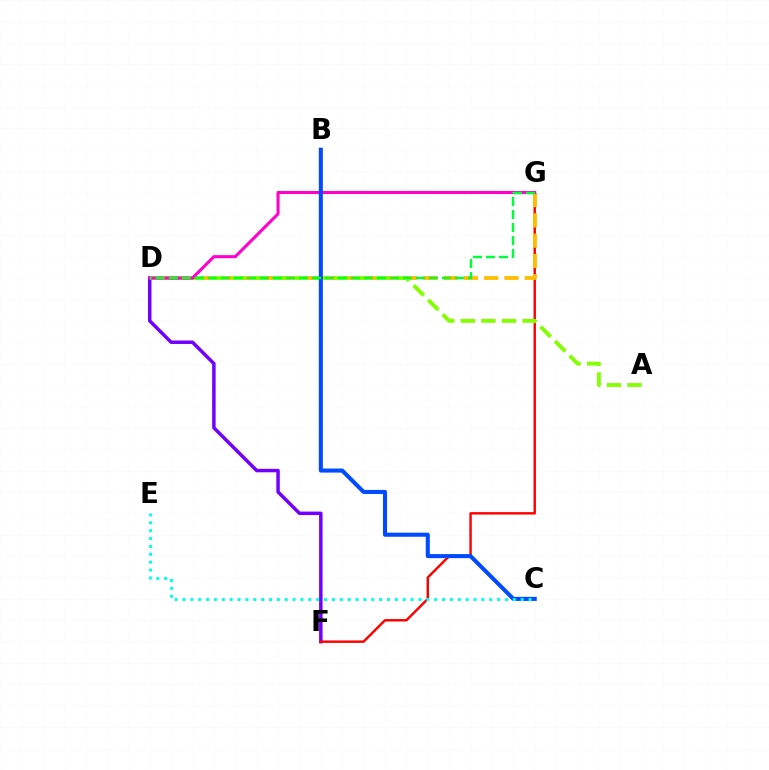{('D', 'F'): [{'color': '#7200ff', 'line_style': 'solid', 'thickness': 2.5}], ('F', 'G'): [{'color': '#ff0000', 'line_style': 'solid', 'thickness': 1.75}], ('D', 'G'): [{'color': '#ffbd00', 'line_style': 'dashed', 'thickness': 2.76}, {'color': '#ff00cf', 'line_style': 'solid', 'thickness': 2.21}, {'color': '#00ff39', 'line_style': 'dashed', 'thickness': 1.77}], ('A', 'D'): [{'color': '#84ff00', 'line_style': 'dashed', 'thickness': 2.8}], ('B', 'C'): [{'color': '#004bff', 'line_style': 'solid', 'thickness': 2.92}], ('C', 'E'): [{'color': '#00fff6', 'line_style': 'dotted', 'thickness': 2.14}]}